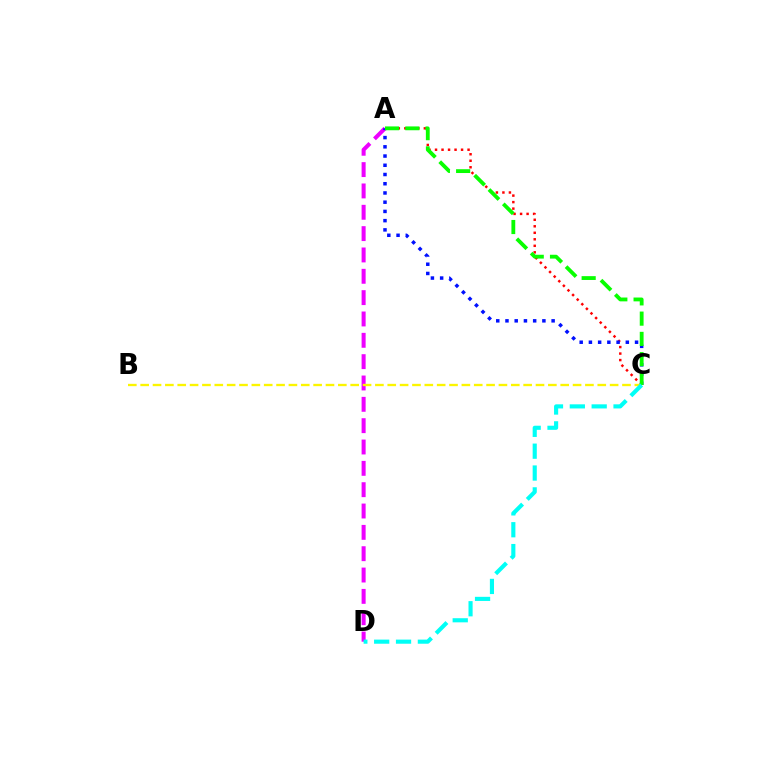{('A', 'C'): [{'color': '#ff0000', 'line_style': 'dotted', 'thickness': 1.77}, {'color': '#0010ff', 'line_style': 'dotted', 'thickness': 2.51}, {'color': '#08ff00', 'line_style': 'dashed', 'thickness': 2.75}], ('A', 'D'): [{'color': '#ee00ff', 'line_style': 'dashed', 'thickness': 2.9}], ('B', 'C'): [{'color': '#fcf500', 'line_style': 'dashed', 'thickness': 1.68}], ('C', 'D'): [{'color': '#00fff6', 'line_style': 'dashed', 'thickness': 2.97}]}